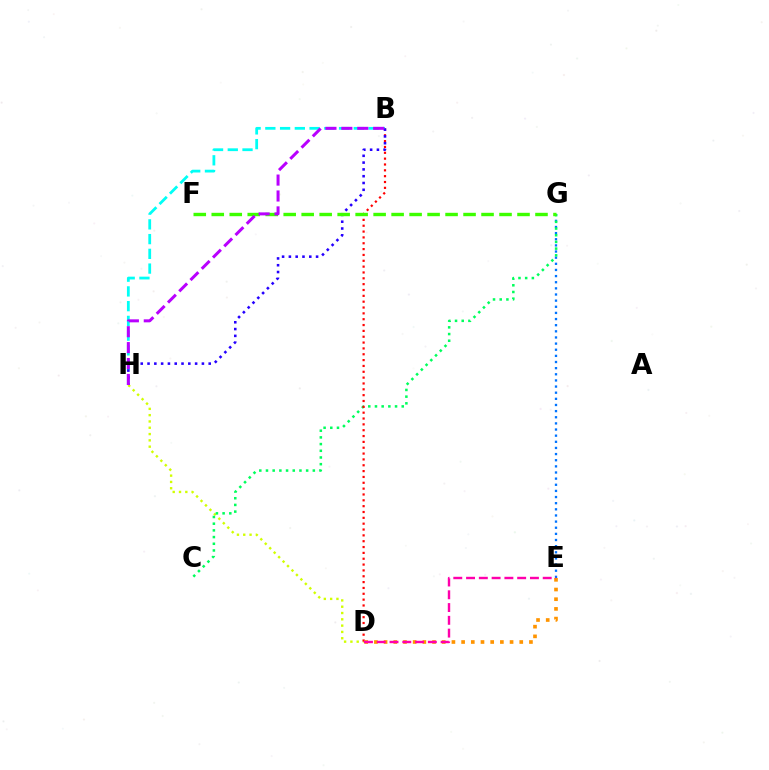{('E', 'G'): [{'color': '#0074ff', 'line_style': 'dotted', 'thickness': 1.67}], ('D', 'H'): [{'color': '#d1ff00', 'line_style': 'dotted', 'thickness': 1.71}], ('C', 'G'): [{'color': '#00ff5c', 'line_style': 'dotted', 'thickness': 1.82}], ('B', 'D'): [{'color': '#ff0000', 'line_style': 'dotted', 'thickness': 1.59}], ('D', 'E'): [{'color': '#ff9400', 'line_style': 'dotted', 'thickness': 2.63}, {'color': '#ff00ac', 'line_style': 'dashed', 'thickness': 1.74}], ('B', 'H'): [{'color': '#00fff6', 'line_style': 'dashed', 'thickness': 2.0}, {'color': '#2500ff', 'line_style': 'dotted', 'thickness': 1.85}, {'color': '#b900ff', 'line_style': 'dashed', 'thickness': 2.16}], ('F', 'G'): [{'color': '#3dff00', 'line_style': 'dashed', 'thickness': 2.44}]}